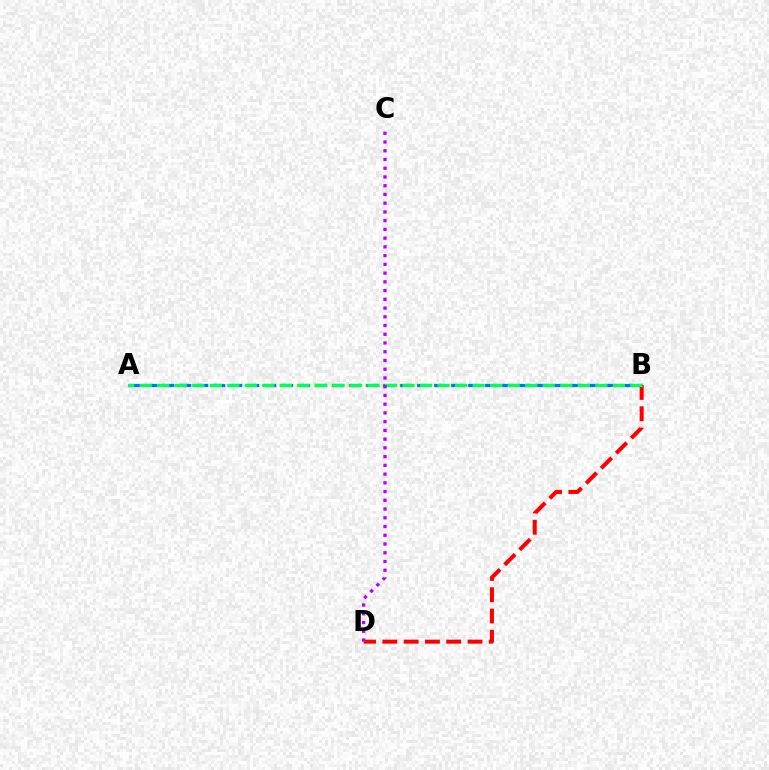{('A', 'B'): [{'color': '#d1ff00', 'line_style': 'dotted', 'thickness': 2.33}, {'color': '#0074ff', 'line_style': 'dashed', 'thickness': 2.31}, {'color': '#00ff5c', 'line_style': 'dashed', 'thickness': 2.38}], ('B', 'D'): [{'color': '#ff0000', 'line_style': 'dashed', 'thickness': 2.89}], ('C', 'D'): [{'color': '#b900ff', 'line_style': 'dotted', 'thickness': 2.37}]}